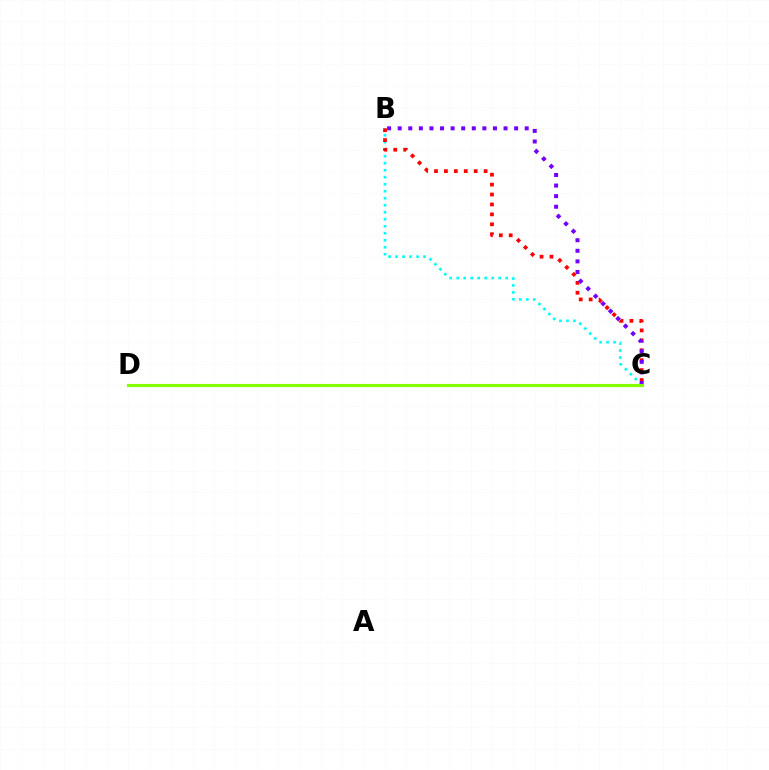{('B', 'C'): [{'color': '#00fff6', 'line_style': 'dotted', 'thickness': 1.9}, {'color': '#ff0000', 'line_style': 'dotted', 'thickness': 2.7}, {'color': '#7200ff', 'line_style': 'dotted', 'thickness': 2.88}], ('C', 'D'): [{'color': '#84ff00', 'line_style': 'solid', 'thickness': 2.24}]}